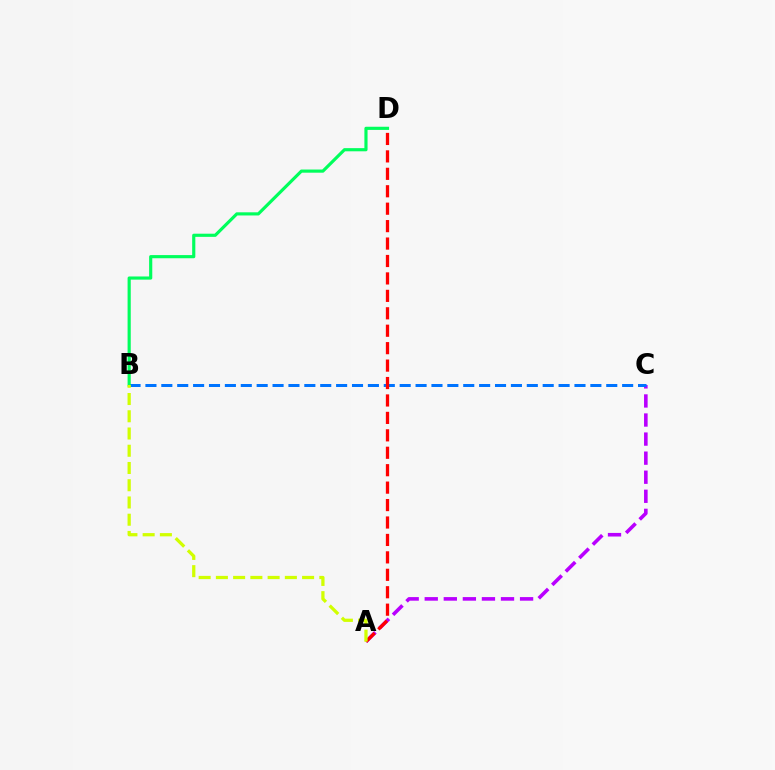{('A', 'C'): [{'color': '#b900ff', 'line_style': 'dashed', 'thickness': 2.59}], ('B', 'C'): [{'color': '#0074ff', 'line_style': 'dashed', 'thickness': 2.16}], ('A', 'D'): [{'color': '#ff0000', 'line_style': 'dashed', 'thickness': 2.37}], ('B', 'D'): [{'color': '#00ff5c', 'line_style': 'solid', 'thickness': 2.27}], ('A', 'B'): [{'color': '#d1ff00', 'line_style': 'dashed', 'thickness': 2.34}]}